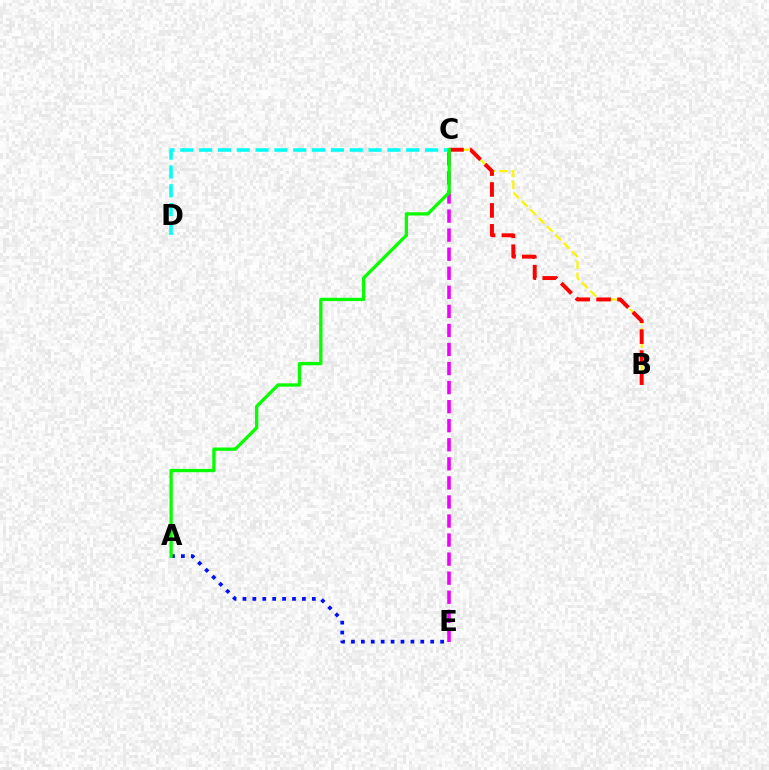{('A', 'E'): [{'color': '#0010ff', 'line_style': 'dotted', 'thickness': 2.69}], ('C', 'D'): [{'color': '#00fff6', 'line_style': 'dashed', 'thickness': 2.56}], ('B', 'C'): [{'color': '#fcf500', 'line_style': 'dashed', 'thickness': 1.61}, {'color': '#ff0000', 'line_style': 'dashed', 'thickness': 2.84}], ('C', 'E'): [{'color': '#ee00ff', 'line_style': 'dashed', 'thickness': 2.59}], ('A', 'C'): [{'color': '#08ff00', 'line_style': 'solid', 'thickness': 2.37}]}